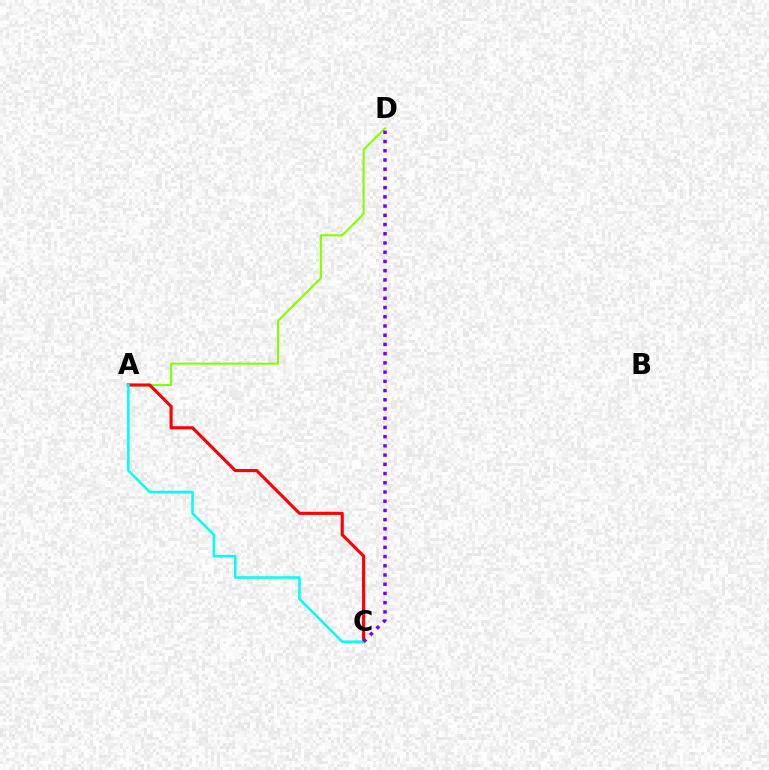{('A', 'D'): [{'color': '#84ff00', 'line_style': 'solid', 'thickness': 1.51}], ('A', 'C'): [{'color': '#ff0000', 'line_style': 'solid', 'thickness': 2.25}, {'color': '#00fff6', 'line_style': 'solid', 'thickness': 1.82}], ('C', 'D'): [{'color': '#7200ff', 'line_style': 'dotted', 'thickness': 2.51}]}